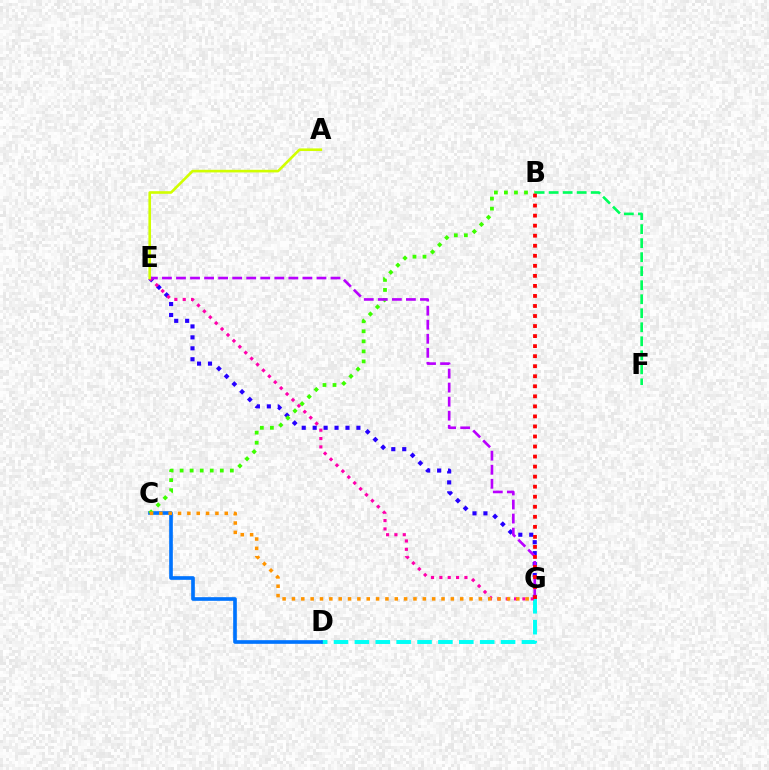{('D', 'G'): [{'color': '#00fff6', 'line_style': 'dashed', 'thickness': 2.84}], ('E', 'G'): [{'color': '#2500ff', 'line_style': 'dotted', 'thickness': 2.97}, {'color': '#ff00ac', 'line_style': 'dotted', 'thickness': 2.27}, {'color': '#b900ff', 'line_style': 'dashed', 'thickness': 1.91}], ('C', 'D'): [{'color': '#0074ff', 'line_style': 'solid', 'thickness': 2.63}], ('B', 'C'): [{'color': '#3dff00', 'line_style': 'dotted', 'thickness': 2.73}], ('B', 'F'): [{'color': '#00ff5c', 'line_style': 'dashed', 'thickness': 1.9}], ('B', 'G'): [{'color': '#ff0000', 'line_style': 'dotted', 'thickness': 2.73}], ('A', 'E'): [{'color': '#d1ff00', 'line_style': 'solid', 'thickness': 1.88}], ('C', 'G'): [{'color': '#ff9400', 'line_style': 'dotted', 'thickness': 2.54}]}